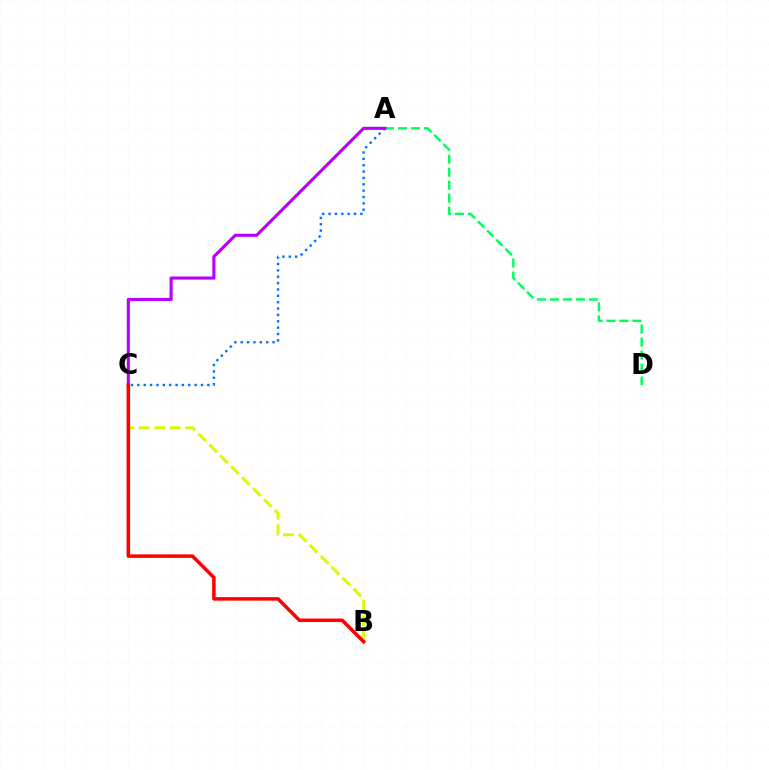{('B', 'C'): [{'color': '#d1ff00', 'line_style': 'dashed', 'thickness': 2.1}, {'color': '#ff0000', 'line_style': 'solid', 'thickness': 2.53}], ('A', 'C'): [{'color': '#0074ff', 'line_style': 'dotted', 'thickness': 1.73}, {'color': '#b900ff', 'line_style': 'solid', 'thickness': 2.23}], ('A', 'D'): [{'color': '#00ff5c', 'line_style': 'dashed', 'thickness': 1.77}]}